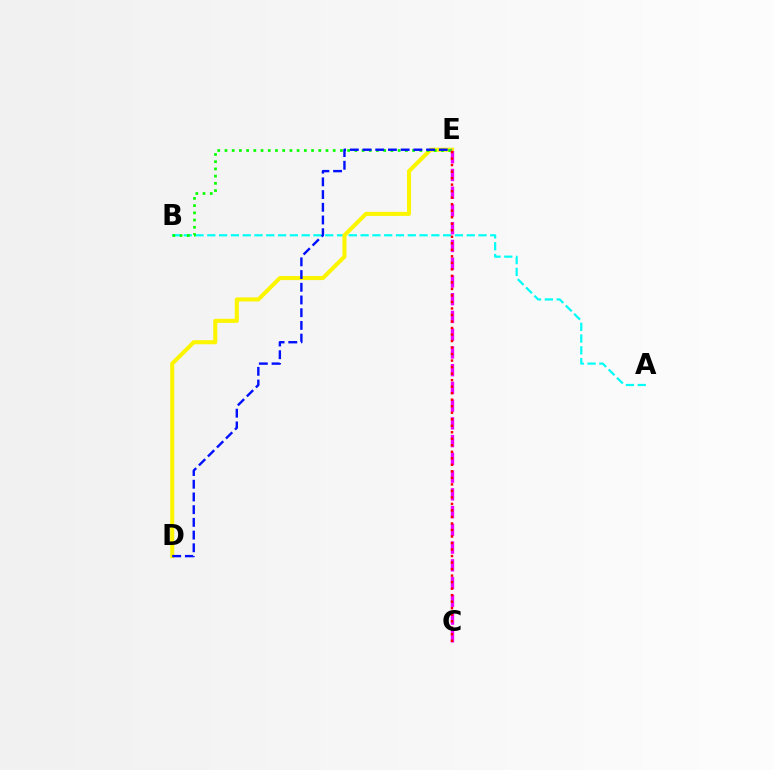{('A', 'B'): [{'color': '#00fff6', 'line_style': 'dashed', 'thickness': 1.6}], ('D', 'E'): [{'color': '#fcf500', 'line_style': 'solid', 'thickness': 2.93}, {'color': '#0010ff', 'line_style': 'dashed', 'thickness': 1.73}], ('B', 'E'): [{'color': '#08ff00', 'line_style': 'dotted', 'thickness': 1.96}], ('C', 'E'): [{'color': '#ee00ff', 'line_style': 'dashed', 'thickness': 2.41}, {'color': '#ff0000', 'line_style': 'dotted', 'thickness': 1.77}]}